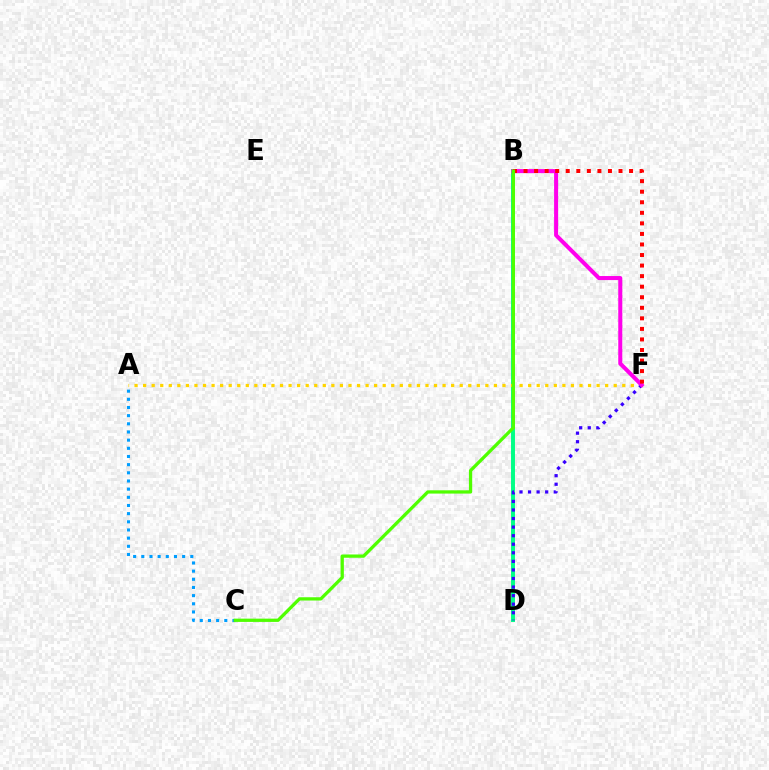{('B', 'D'): [{'color': '#00ff86', 'line_style': 'solid', 'thickness': 2.84}], ('A', 'F'): [{'color': '#ffd500', 'line_style': 'dotted', 'thickness': 2.32}], ('A', 'C'): [{'color': '#009eff', 'line_style': 'dotted', 'thickness': 2.22}], ('D', 'F'): [{'color': '#3700ff', 'line_style': 'dotted', 'thickness': 2.33}], ('B', 'F'): [{'color': '#ff00ed', 'line_style': 'solid', 'thickness': 2.91}, {'color': '#ff0000', 'line_style': 'dotted', 'thickness': 2.87}], ('B', 'C'): [{'color': '#4fff00', 'line_style': 'solid', 'thickness': 2.36}]}